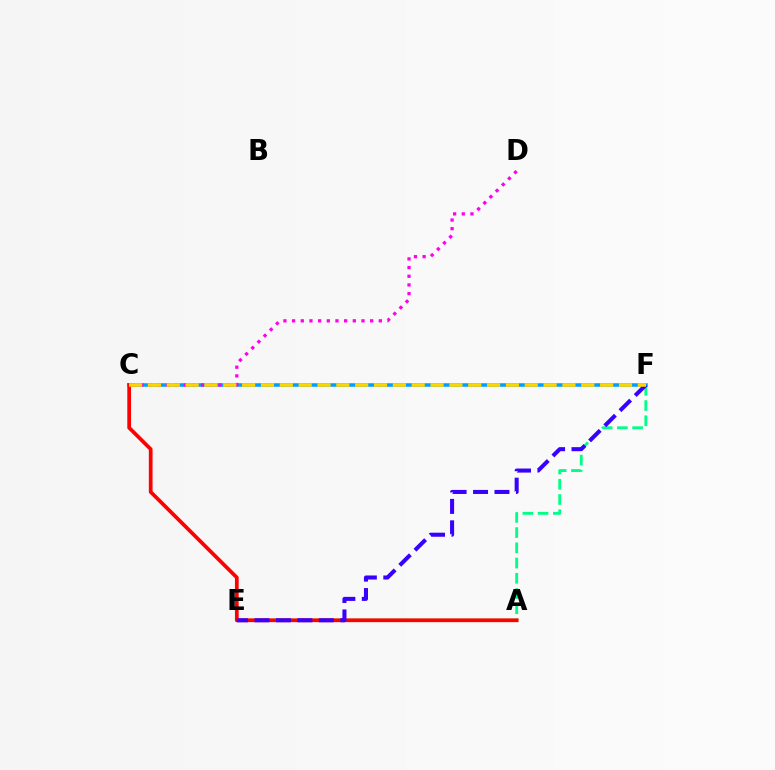{('A', 'F'): [{'color': '#00ff86', 'line_style': 'dashed', 'thickness': 2.07}], ('C', 'F'): [{'color': '#009eff', 'line_style': 'solid', 'thickness': 2.54}, {'color': '#ffd500', 'line_style': 'dashed', 'thickness': 2.56}], ('A', 'E'): [{'color': '#4fff00', 'line_style': 'solid', 'thickness': 1.77}], ('A', 'C'): [{'color': '#ff0000', 'line_style': 'solid', 'thickness': 2.68}], ('E', 'F'): [{'color': '#3700ff', 'line_style': 'dashed', 'thickness': 2.91}], ('C', 'D'): [{'color': '#ff00ed', 'line_style': 'dotted', 'thickness': 2.36}]}